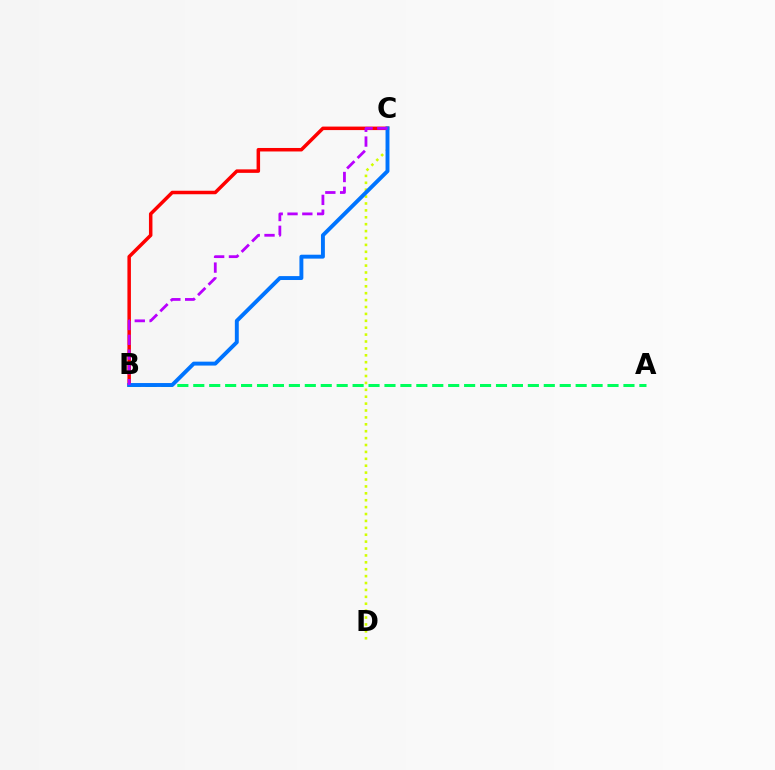{('B', 'C'): [{'color': '#ff0000', 'line_style': 'solid', 'thickness': 2.52}, {'color': '#0074ff', 'line_style': 'solid', 'thickness': 2.82}, {'color': '#b900ff', 'line_style': 'dashed', 'thickness': 2.01}], ('C', 'D'): [{'color': '#d1ff00', 'line_style': 'dotted', 'thickness': 1.87}], ('A', 'B'): [{'color': '#00ff5c', 'line_style': 'dashed', 'thickness': 2.16}]}